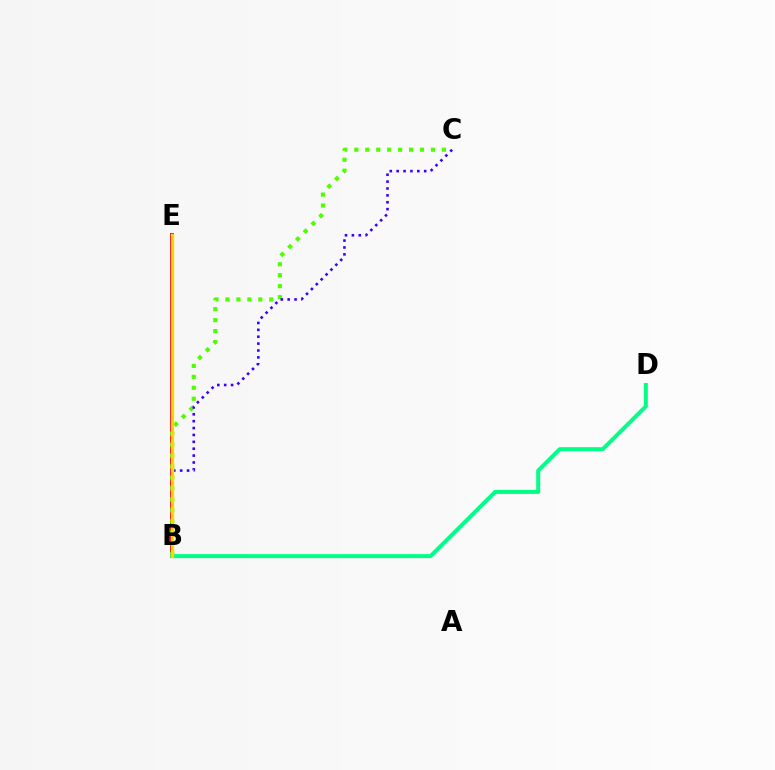{('B', 'E'): [{'color': '#ff0000', 'line_style': 'solid', 'thickness': 2.8}, {'color': '#ff00ed', 'line_style': 'solid', 'thickness': 1.66}, {'color': '#009eff', 'line_style': 'dotted', 'thickness': 1.89}, {'color': '#ffd500', 'line_style': 'solid', 'thickness': 2.39}], ('B', 'C'): [{'color': '#4fff00', 'line_style': 'dotted', 'thickness': 2.97}, {'color': '#3700ff', 'line_style': 'dotted', 'thickness': 1.87}], ('B', 'D'): [{'color': '#00ff86', 'line_style': 'solid', 'thickness': 2.86}]}